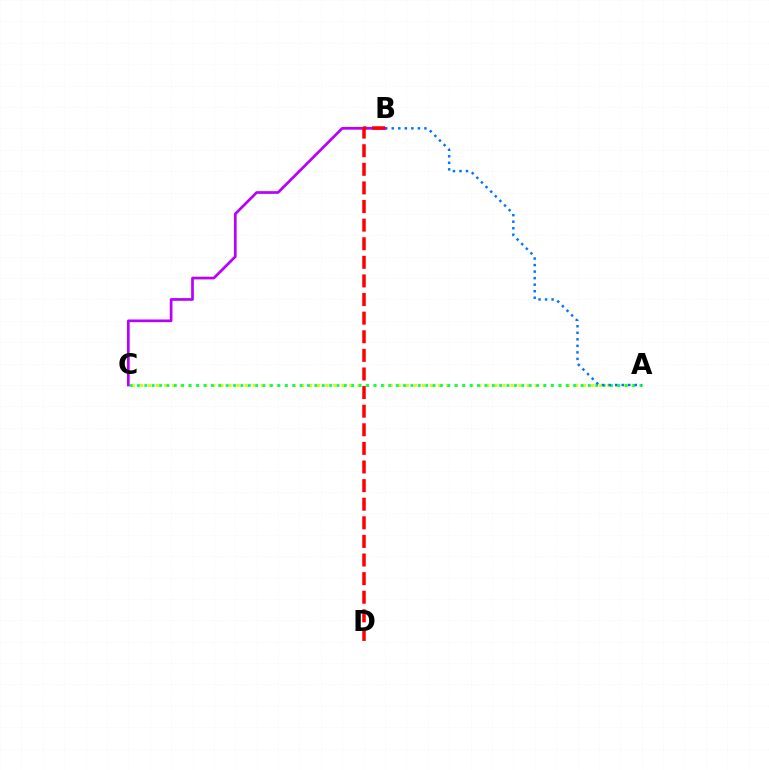{('A', 'C'): [{'color': '#d1ff00', 'line_style': 'dotted', 'thickness': 2.19}, {'color': '#00ff5c', 'line_style': 'dotted', 'thickness': 2.01}], ('A', 'B'): [{'color': '#0074ff', 'line_style': 'dotted', 'thickness': 1.77}], ('B', 'C'): [{'color': '#b900ff', 'line_style': 'solid', 'thickness': 1.94}], ('B', 'D'): [{'color': '#ff0000', 'line_style': 'dashed', 'thickness': 2.53}]}